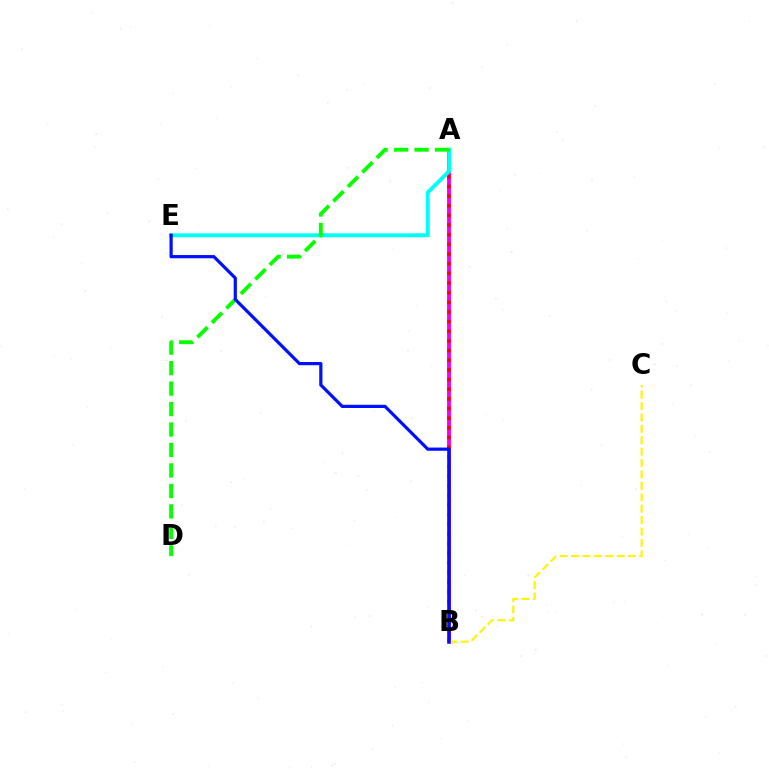{('A', 'B'): [{'color': '#ee00ff', 'line_style': 'solid', 'thickness': 2.77}, {'color': '#ff0000', 'line_style': 'dotted', 'thickness': 2.62}], ('A', 'E'): [{'color': '#00fff6', 'line_style': 'solid', 'thickness': 2.84}], ('A', 'D'): [{'color': '#08ff00', 'line_style': 'dashed', 'thickness': 2.78}], ('B', 'C'): [{'color': '#fcf500', 'line_style': 'dashed', 'thickness': 1.55}], ('B', 'E'): [{'color': '#0010ff', 'line_style': 'solid', 'thickness': 2.31}]}